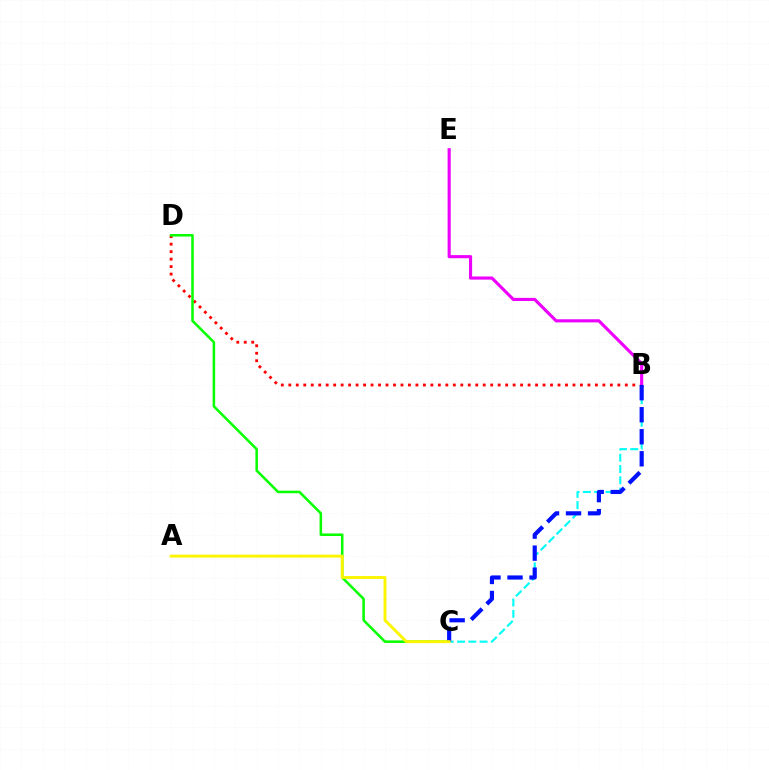{('B', 'D'): [{'color': '#ff0000', 'line_style': 'dotted', 'thickness': 2.03}], ('B', 'E'): [{'color': '#ee00ff', 'line_style': 'solid', 'thickness': 2.25}], ('C', 'D'): [{'color': '#08ff00', 'line_style': 'solid', 'thickness': 1.83}], ('B', 'C'): [{'color': '#00fff6', 'line_style': 'dashed', 'thickness': 1.53}, {'color': '#0010ff', 'line_style': 'dashed', 'thickness': 2.99}], ('A', 'C'): [{'color': '#fcf500', 'line_style': 'solid', 'thickness': 2.09}]}